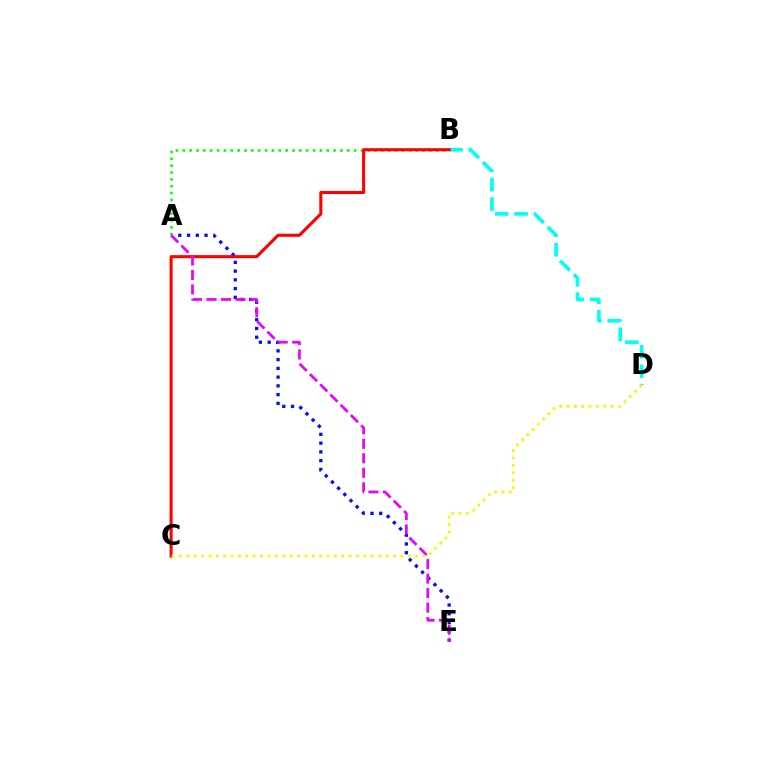{('B', 'D'): [{'color': '#00fff6', 'line_style': 'dashed', 'thickness': 2.64}], ('A', 'E'): [{'color': '#0010ff', 'line_style': 'dotted', 'thickness': 2.38}, {'color': '#ee00ff', 'line_style': 'dashed', 'thickness': 1.97}], ('A', 'B'): [{'color': '#08ff00', 'line_style': 'dotted', 'thickness': 1.86}], ('B', 'C'): [{'color': '#ff0000', 'line_style': 'solid', 'thickness': 2.21}], ('C', 'D'): [{'color': '#fcf500', 'line_style': 'dotted', 'thickness': 2.01}]}